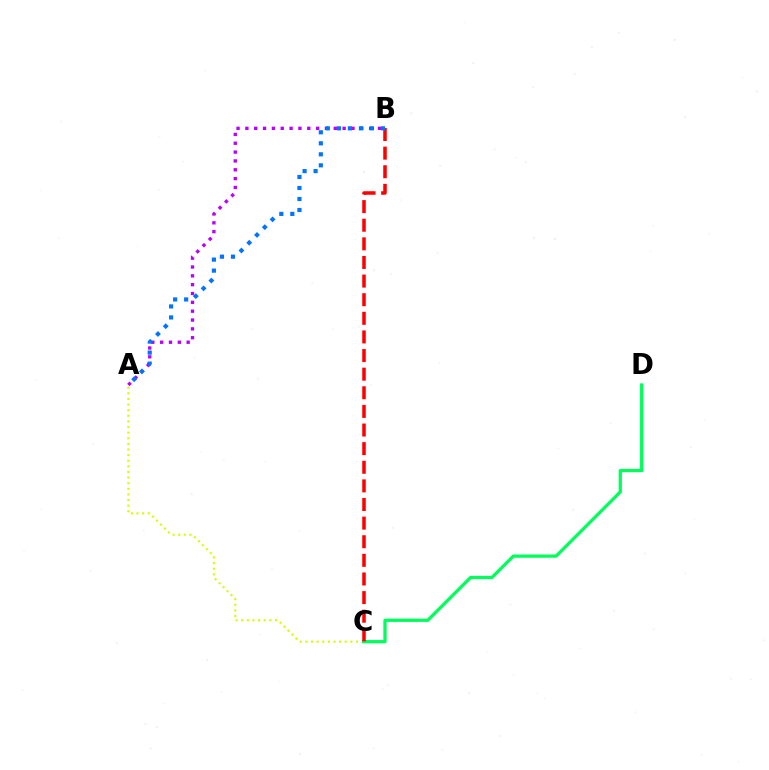{('A', 'B'): [{'color': '#b900ff', 'line_style': 'dotted', 'thickness': 2.4}, {'color': '#0074ff', 'line_style': 'dotted', 'thickness': 2.99}], ('A', 'C'): [{'color': '#d1ff00', 'line_style': 'dotted', 'thickness': 1.53}], ('C', 'D'): [{'color': '#00ff5c', 'line_style': 'solid', 'thickness': 2.34}], ('B', 'C'): [{'color': '#ff0000', 'line_style': 'dashed', 'thickness': 2.53}]}